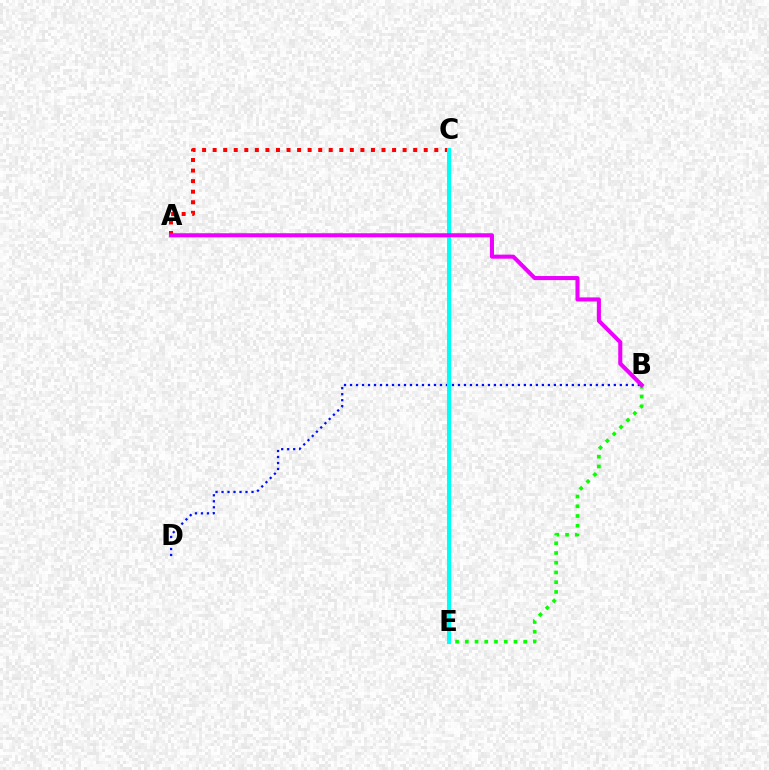{('B', 'E'): [{'color': '#08ff00', 'line_style': 'dotted', 'thickness': 2.64}], ('A', 'C'): [{'color': '#ff0000', 'line_style': 'dotted', 'thickness': 2.87}], ('C', 'E'): [{'color': '#fcf500', 'line_style': 'dashed', 'thickness': 2.85}, {'color': '#00fff6', 'line_style': 'solid', 'thickness': 2.9}], ('B', 'D'): [{'color': '#0010ff', 'line_style': 'dotted', 'thickness': 1.63}], ('A', 'B'): [{'color': '#ee00ff', 'line_style': 'solid', 'thickness': 2.93}]}